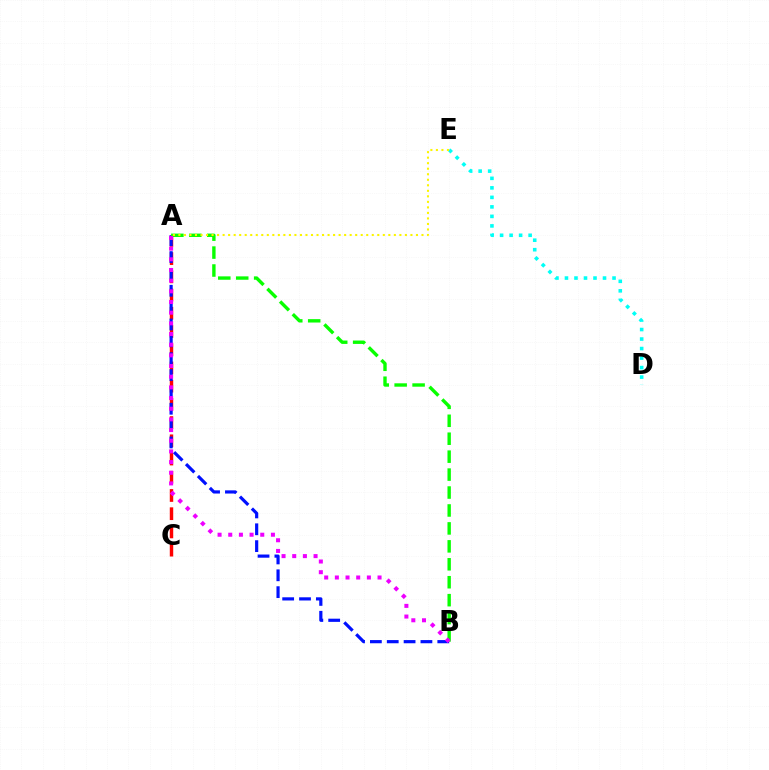{('A', 'C'): [{'color': '#ff0000', 'line_style': 'dashed', 'thickness': 2.48}], ('A', 'B'): [{'color': '#0010ff', 'line_style': 'dashed', 'thickness': 2.29}, {'color': '#08ff00', 'line_style': 'dashed', 'thickness': 2.44}, {'color': '#ee00ff', 'line_style': 'dotted', 'thickness': 2.9}], ('D', 'E'): [{'color': '#00fff6', 'line_style': 'dotted', 'thickness': 2.58}], ('A', 'E'): [{'color': '#fcf500', 'line_style': 'dotted', 'thickness': 1.5}]}